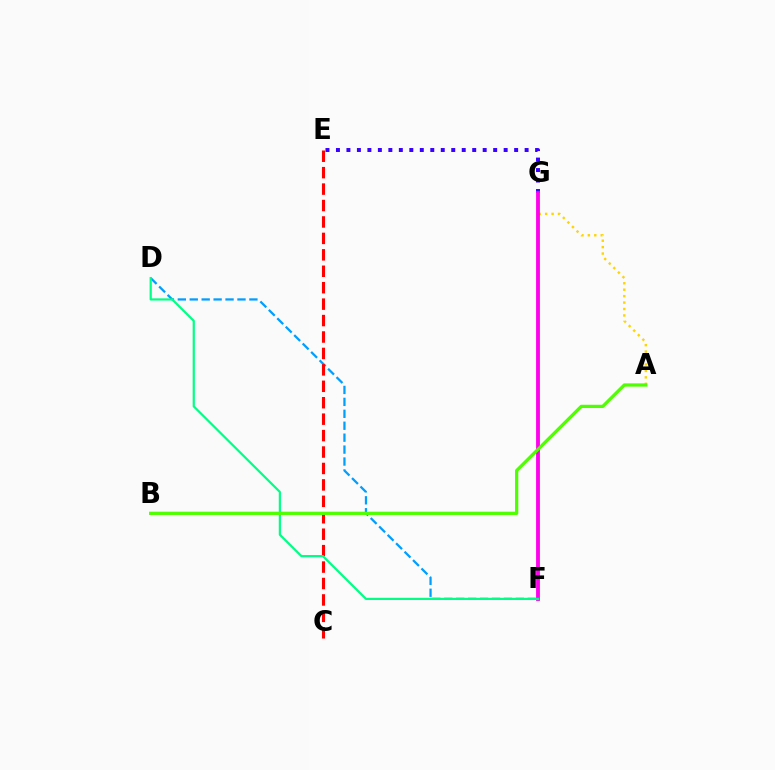{('E', 'G'): [{'color': '#3700ff', 'line_style': 'dotted', 'thickness': 2.85}], ('A', 'G'): [{'color': '#ffd500', 'line_style': 'dotted', 'thickness': 1.75}], ('D', 'F'): [{'color': '#009eff', 'line_style': 'dashed', 'thickness': 1.62}, {'color': '#00ff86', 'line_style': 'solid', 'thickness': 1.59}], ('C', 'E'): [{'color': '#ff0000', 'line_style': 'dashed', 'thickness': 2.23}], ('F', 'G'): [{'color': '#ff00ed', 'line_style': 'solid', 'thickness': 2.76}], ('A', 'B'): [{'color': '#4fff00', 'line_style': 'solid', 'thickness': 2.34}]}